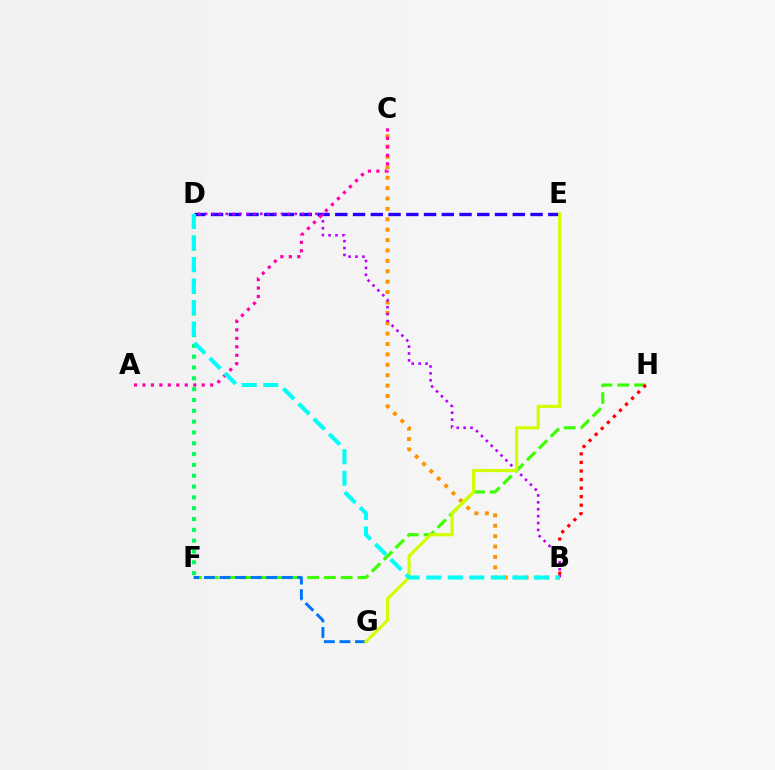{('D', 'E'): [{'color': '#2500ff', 'line_style': 'dashed', 'thickness': 2.41}], ('B', 'C'): [{'color': '#ff9400', 'line_style': 'dotted', 'thickness': 2.82}], ('F', 'H'): [{'color': '#3dff00', 'line_style': 'dashed', 'thickness': 2.28}], ('D', 'F'): [{'color': '#00ff5c', 'line_style': 'dotted', 'thickness': 2.94}], ('B', 'D'): [{'color': '#b900ff', 'line_style': 'dotted', 'thickness': 1.87}, {'color': '#00fff6', 'line_style': 'dashed', 'thickness': 2.93}], ('F', 'G'): [{'color': '#0074ff', 'line_style': 'dashed', 'thickness': 2.12}], ('E', 'G'): [{'color': '#d1ff00', 'line_style': 'solid', 'thickness': 2.27}], ('A', 'C'): [{'color': '#ff00ac', 'line_style': 'dotted', 'thickness': 2.3}], ('B', 'H'): [{'color': '#ff0000', 'line_style': 'dotted', 'thickness': 2.32}]}